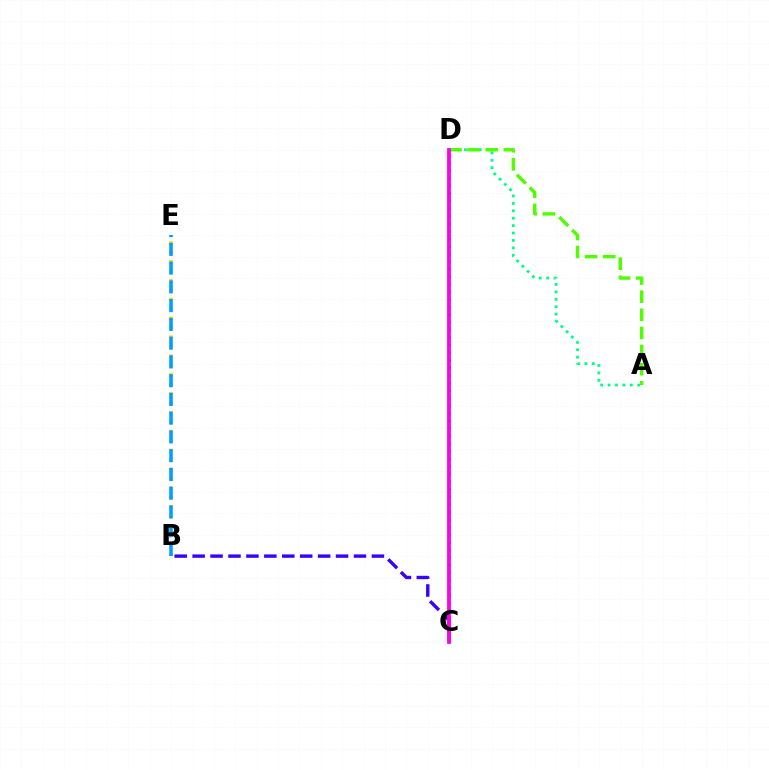{('A', 'D'): [{'color': '#00ff86', 'line_style': 'dotted', 'thickness': 2.02}, {'color': '#4fff00', 'line_style': 'dashed', 'thickness': 2.46}], ('C', 'D'): [{'color': '#ff0000', 'line_style': 'dotted', 'thickness': 2.06}, {'color': '#ff00ed', 'line_style': 'solid', 'thickness': 2.73}], ('B', 'C'): [{'color': '#3700ff', 'line_style': 'dashed', 'thickness': 2.44}], ('B', 'E'): [{'color': '#ffd500', 'line_style': 'dotted', 'thickness': 2.56}, {'color': '#009eff', 'line_style': 'dashed', 'thickness': 2.55}]}